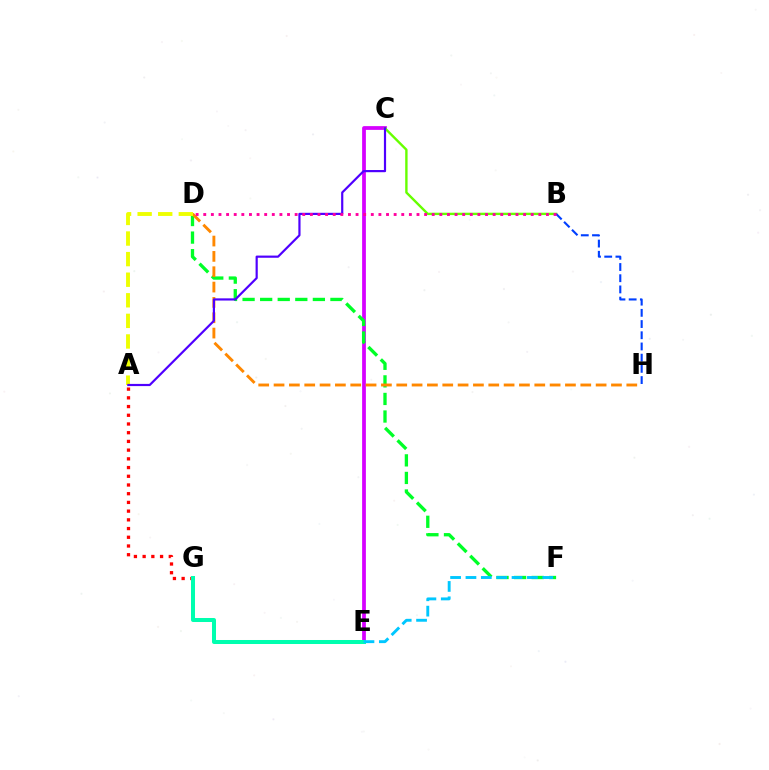{('C', 'E'): [{'color': '#d600ff', 'line_style': 'solid', 'thickness': 2.71}], ('D', 'F'): [{'color': '#00ff27', 'line_style': 'dashed', 'thickness': 2.39}], ('B', 'C'): [{'color': '#66ff00', 'line_style': 'solid', 'thickness': 1.72}], ('D', 'H'): [{'color': '#ff8800', 'line_style': 'dashed', 'thickness': 2.08}], ('A', 'G'): [{'color': '#ff0000', 'line_style': 'dotted', 'thickness': 2.37}], ('A', 'D'): [{'color': '#eeff00', 'line_style': 'dashed', 'thickness': 2.8}], ('B', 'H'): [{'color': '#003fff', 'line_style': 'dashed', 'thickness': 1.52}], ('E', 'G'): [{'color': '#00ffaf', 'line_style': 'solid', 'thickness': 2.89}], ('A', 'C'): [{'color': '#4f00ff', 'line_style': 'solid', 'thickness': 1.58}], ('E', 'F'): [{'color': '#00c7ff', 'line_style': 'dashed', 'thickness': 2.09}], ('B', 'D'): [{'color': '#ff00a0', 'line_style': 'dotted', 'thickness': 2.07}]}